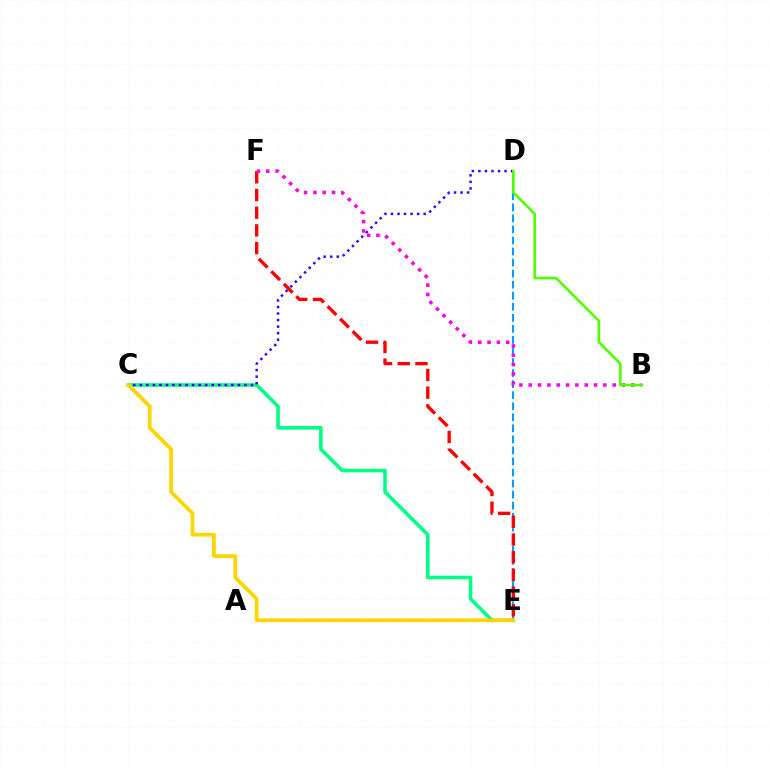{('D', 'E'): [{'color': '#009eff', 'line_style': 'dashed', 'thickness': 1.5}], ('E', 'F'): [{'color': '#ff0000', 'line_style': 'dashed', 'thickness': 2.41}], ('C', 'E'): [{'color': '#00ff86', 'line_style': 'solid', 'thickness': 2.57}, {'color': '#ffd500', 'line_style': 'solid', 'thickness': 2.71}], ('C', 'D'): [{'color': '#3700ff', 'line_style': 'dotted', 'thickness': 1.78}], ('B', 'F'): [{'color': '#ff00ed', 'line_style': 'dotted', 'thickness': 2.53}], ('B', 'D'): [{'color': '#4fff00', 'line_style': 'solid', 'thickness': 1.89}]}